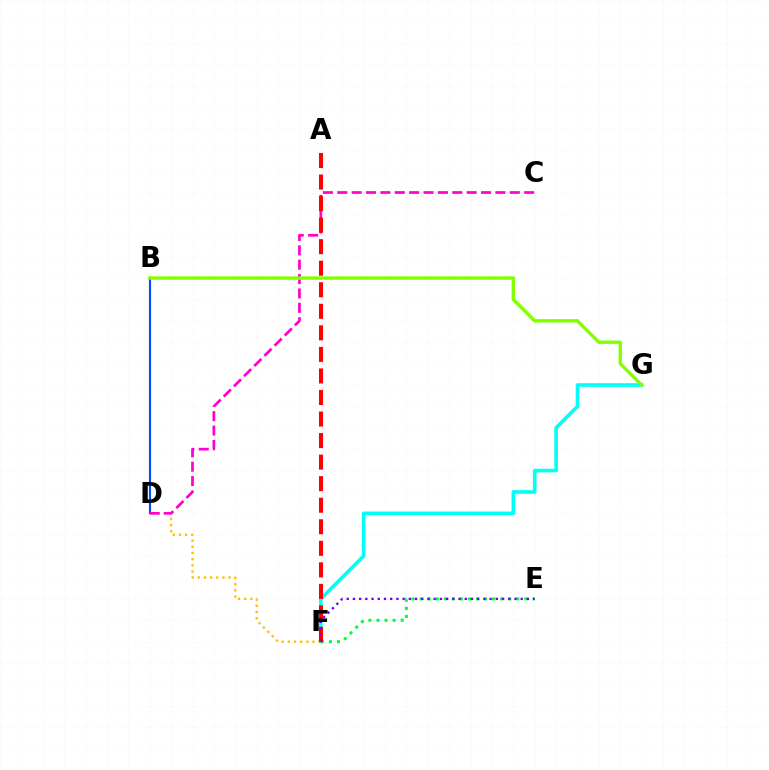{('F', 'G'): [{'color': '#00fff6', 'line_style': 'solid', 'thickness': 2.61}], ('B', 'D'): [{'color': '#004bff', 'line_style': 'solid', 'thickness': 1.52}], ('D', 'F'): [{'color': '#ffbd00', 'line_style': 'dotted', 'thickness': 1.67}], ('C', 'D'): [{'color': '#ff00cf', 'line_style': 'dashed', 'thickness': 1.95}], ('E', 'F'): [{'color': '#00ff39', 'line_style': 'dotted', 'thickness': 2.19}, {'color': '#7200ff', 'line_style': 'dotted', 'thickness': 1.69}], ('A', 'F'): [{'color': '#ff0000', 'line_style': 'dashed', 'thickness': 2.93}], ('B', 'G'): [{'color': '#84ff00', 'line_style': 'solid', 'thickness': 2.46}]}